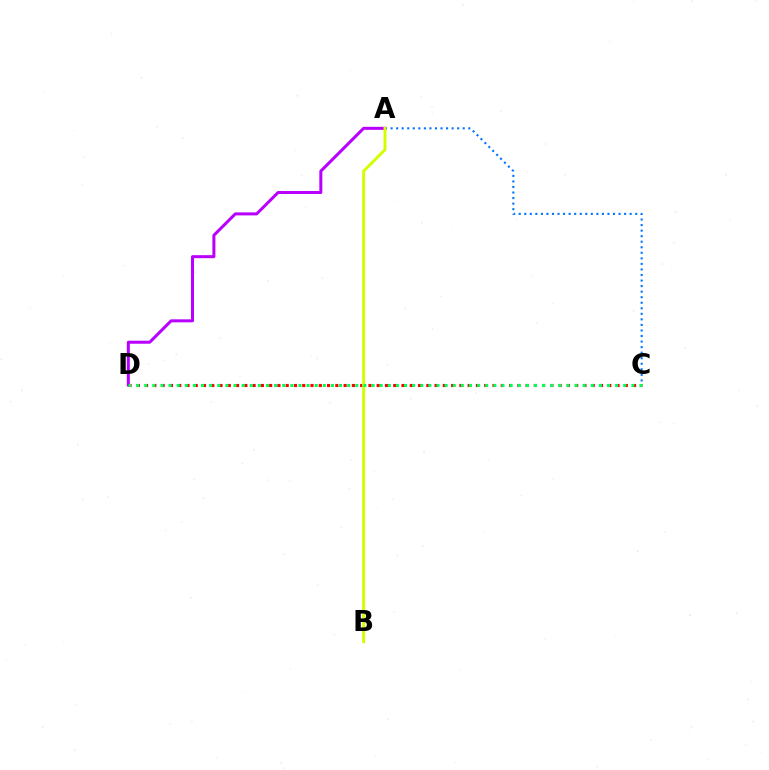{('C', 'D'): [{'color': '#ff0000', 'line_style': 'dotted', 'thickness': 2.25}, {'color': '#00ff5c', 'line_style': 'dotted', 'thickness': 2.21}], ('A', 'C'): [{'color': '#0074ff', 'line_style': 'dotted', 'thickness': 1.51}], ('A', 'D'): [{'color': '#b900ff', 'line_style': 'solid', 'thickness': 2.17}], ('A', 'B'): [{'color': '#d1ff00', 'line_style': 'solid', 'thickness': 2.11}]}